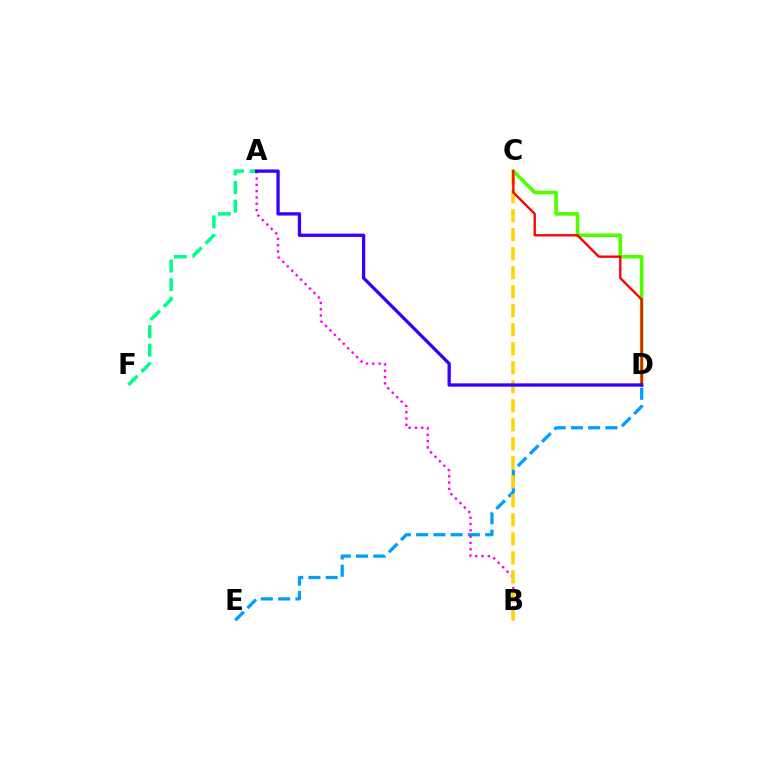{('D', 'E'): [{'color': '#009eff', 'line_style': 'dashed', 'thickness': 2.34}], ('C', 'D'): [{'color': '#4fff00', 'line_style': 'solid', 'thickness': 2.61}, {'color': '#ff0000', 'line_style': 'solid', 'thickness': 1.69}], ('A', 'F'): [{'color': '#00ff86', 'line_style': 'dashed', 'thickness': 2.53}], ('A', 'B'): [{'color': '#ff00ed', 'line_style': 'dotted', 'thickness': 1.71}], ('B', 'C'): [{'color': '#ffd500', 'line_style': 'dashed', 'thickness': 2.58}], ('A', 'D'): [{'color': '#3700ff', 'line_style': 'solid', 'thickness': 2.39}]}